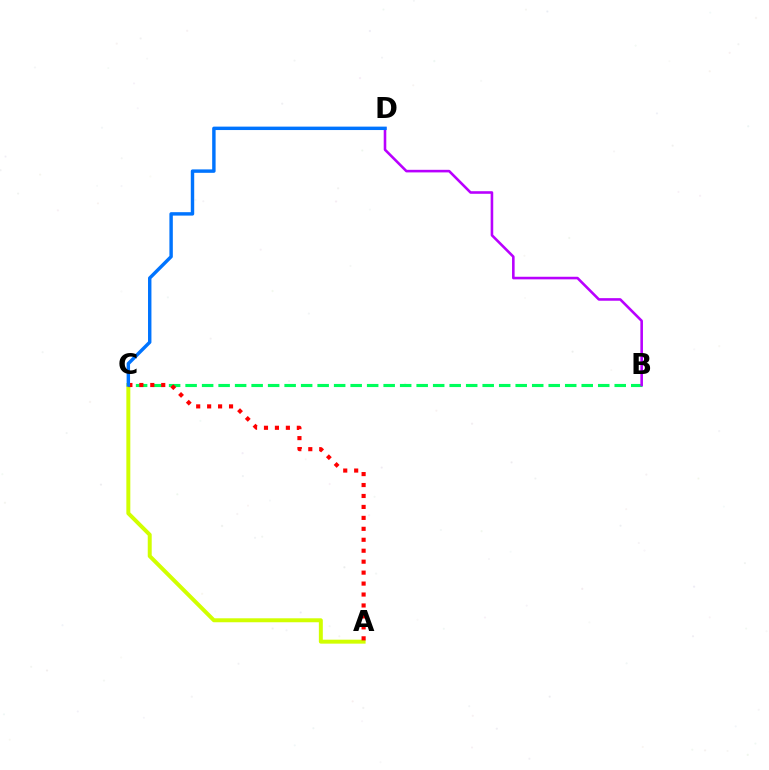{('A', 'C'): [{'color': '#d1ff00', 'line_style': 'solid', 'thickness': 2.85}, {'color': '#ff0000', 'line_style': 'dotted', 'thickness': 2.98}], ('B', 'C'): [{'color': '#00ff5c', 'line_style': 'dashed', 'thickness': 2.24}], ('B', 'D'): [{'color': '#b900ff', 'line_style': 'solid', 'thickness': 1.86}], ('C', 'D'): [{'color': '#0074ff', 'line_style': 'solid', 'thickness': 2.46}]}